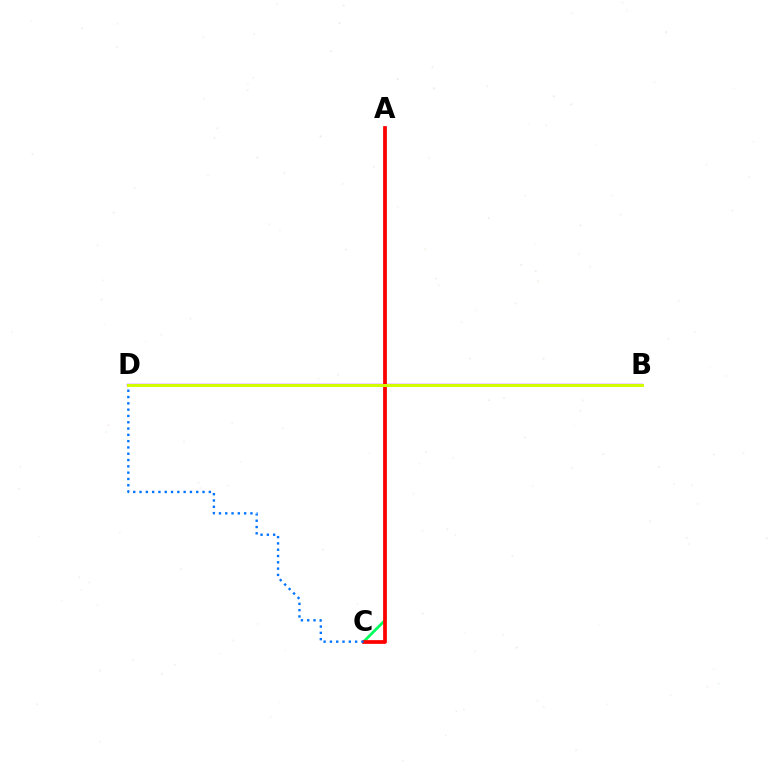{('B', 'D'): [{'color': '#b900ff', 'line_style': 'solid', 'thickness': 1.69}, {'color': '#d1ff00', 'line_style': 'solid', 'thickness': 2.14}], ('A', 'C'): [{'color': '#00ff5c', 'line_style': 'solid', 'thickness': 1.97}, {'color': '#ff0000', 'line_style': 'solid', 'thickness': 2.68}], ('C', 'D'): [{'color': '#0074ff', 'line_style': 'dotted', 'thickness': 1.71}]}